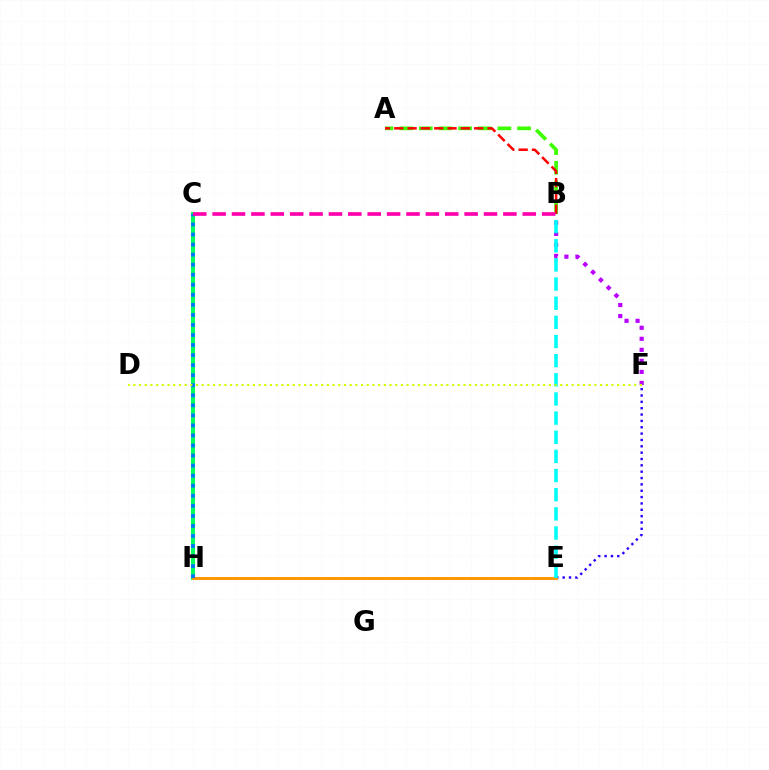{('C', 'H'): [{'color': '#00ff5c', 'line_style': 'solid', 'thickness': 2.93}, {'color': '#0074ff', 'line_style': 'dotted', 'thickness': 2.73}], ('A', 'B'): [{'color': '#3dff00', 'line_style': 'dashed', 'thickness': 2.67}, {'color': '#ff0000', 'line_style': 'dashed', 'thickness': 1.81}], ('B', 'F'): [{'color': '#b900ff', 'line_style': 'dotted', 'thickness': 3.0}], ('E', 'F'): [{'color': '#2500ff', 'line_style': 'dotted', 'thickness': 1.73}], ('E', 'H'): [{'color': '#ff9400', 'line_style': 'solid', 'thickness': 2.07}], ('B', 'E'): [{'color': '#00fff6', 'line_style': 'dashed', 'thickness': 2.6}], ('B', 'C'): [{'color': '#ff00ac', 'line_style': 'dashed', 'thickness': 2.63}], ('D', 'F'): [{'color': '#d1ff00', 'line_style': 'dotted', 'thickness': 1.55}]}